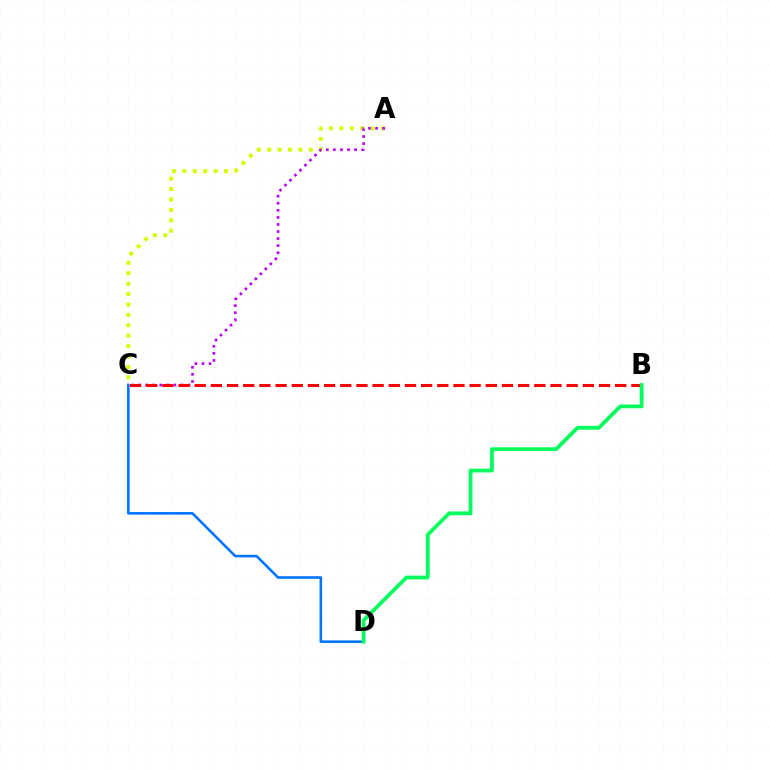{('C', 'D'): [{'color': '#0074ff', 'line_style': 'solid', 'thickness': 1.86}], ('A', 'C'): [{'color': '#d1ff00', 'line_style': 'dotted', 'thickness': 2.83}, {'color': '#b900ff', 'line_style': 'dotted', 'thickness': 1.92}], ('B', 'C'): [{'color': '#ff0000', 'line_style': 'dashed', 'thickness': 2.2}], ('B', 'D'): [{'color': '#00ff5c', 'line_style': 'solid', 'thickness': 2.72}]}